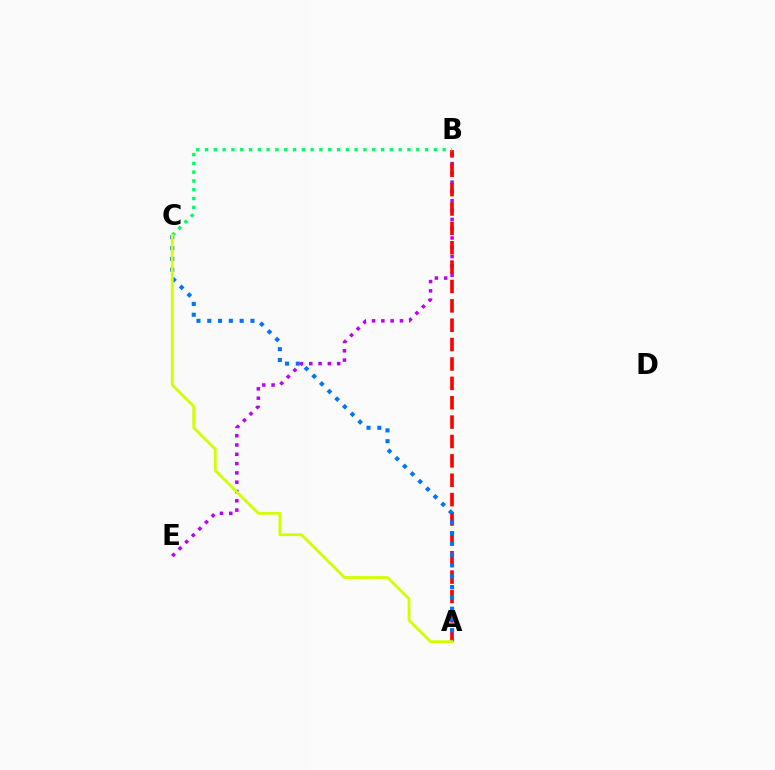{('B', 'E'): [{'color': '#b900ff', 'line_style': 'dotted', 'thickness': 2.53}], ('A', 'B'): [{'color': '#ff0000', 'line_style': 'dashed', 'thickness': 2.63}], ('A', 'C'): [{'color': '#0074ff', 'line_style': 'dotted', 'thickness': 2.93}, {'color': '#d1ff00', 'line_style': 'solid', 'thickness': 2.02}], ('B', 'C'): [{'color': '#00ff5c', 'line_style': 'dotted', 'thickness': 2.39}]}